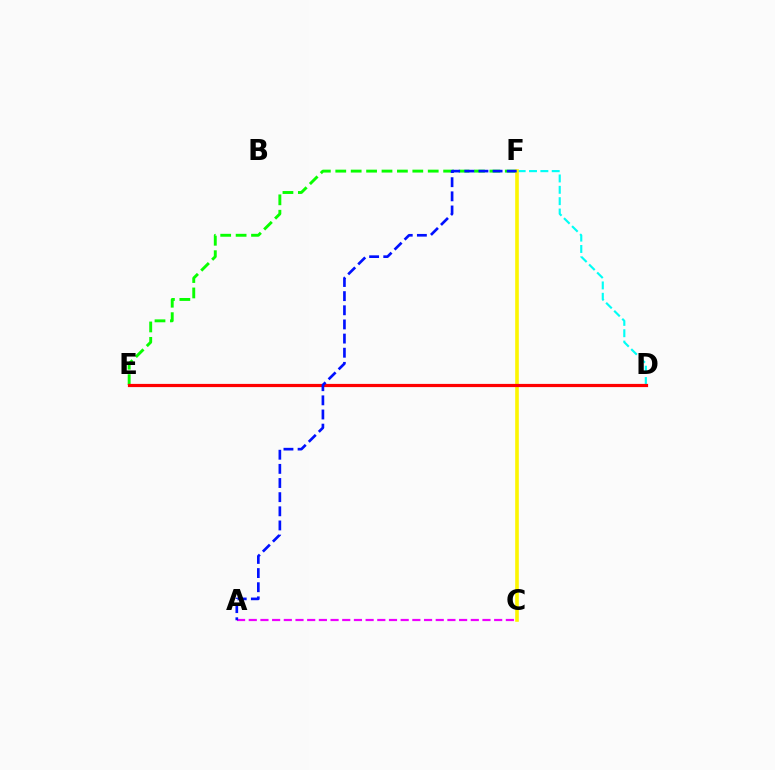{('A', 'C'): [{'color': '#ee00ff', 'line_style': 'dashed', 'thickness': 1.59}], ('D', 'F'): [{'color': '#00fff6', 'line_style': 'dashed', 'thickness': 1.54}], ('E', 'F'): [{'color': '#08ff00', 'line_style': 'dashed', 'thickness': 2.09}], ('C', 'F'): [{'color': '#fcf500', 'line_style': 'solid', 'thickness': 2.6}], ('D', 'E'): [{'color': '#ff0000', 'line_style': 'solid', 'thickness': 2.3}], ('A', 'F'): [{'color': '#0010ff', 'line_style': 'dashed', 'thickness': 1.92}]}